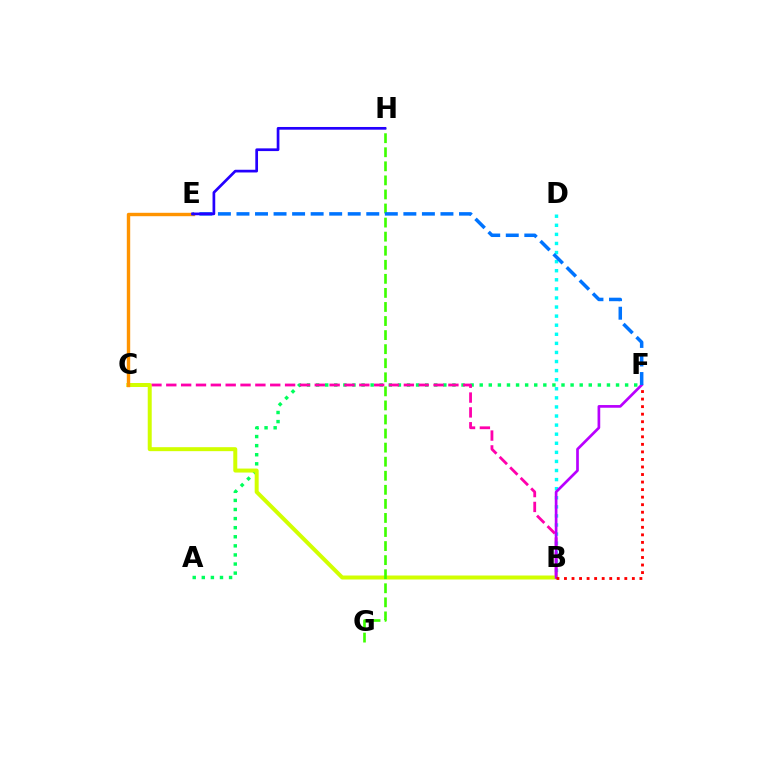{('A', 'F'): [{'color': '#00ff5c', 'line_style': 'dotted', 'thickness': 2.47}], ('B', 'D'): [{'color': '#00fff6', 'line_style': 'dotted', 'thickness': 2.47}], ('B', 'C'): [{'color': '#ff00ac', 'line_style': 'dashed', 'thickness': 2.02}, {'color': '#d1ff00', 'line_style': 'solid', 'thickness': 2.87}], ('C', 'E'): [{'color': '#ff9400', 'line_style': 'solid', 'thickness': 2.45}], ('B', 'F'): [{'color': '#b900ff', 'line_style': 'solid', 'thickness': 1.94}, {'color': '#ff0000', 'line_style': 'dotted', 'thickness': 2.05}], ('G', 'H'): [{'color': '#3dff00', 'line_style': 'dashed', 'thickness': 1.91}], ('E', 'F'): [{'color': '#0074ff', 'line_style': 'dashed', 'thickness': 2.52}], ('E', 'H'): [{'color': '#2500ff', 'line_style': 'solid', 'thickness': 1.95}]}